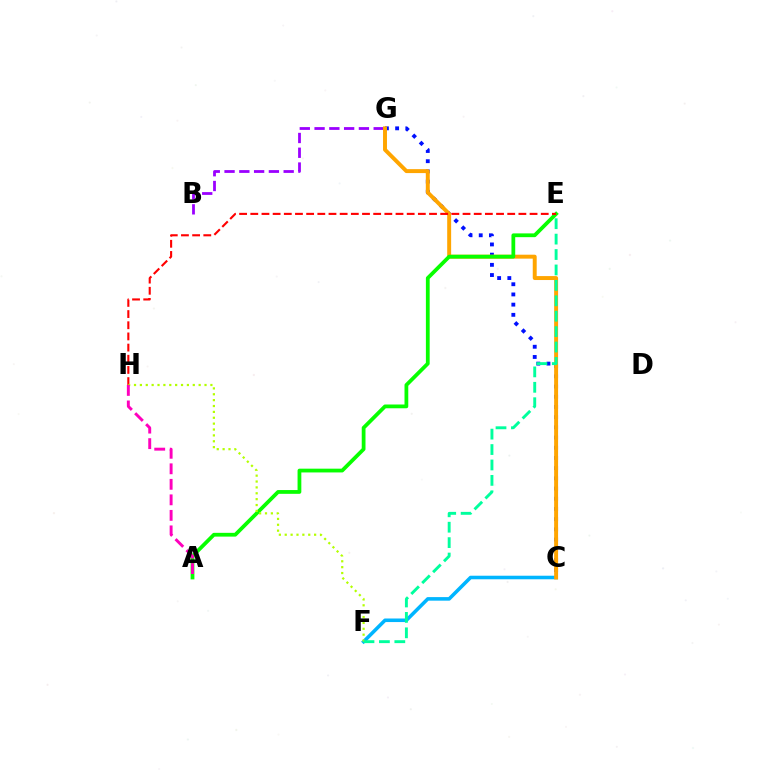{('C', 'G'): [{'color': '#0010ff', 'line_style': 'dotted', 'thickness': 2.77}, {'color': '#ffa500', 'line_style': 'solid', 'thickness': 2.84}], ('C', 'F'): [{'color': '#00b5ff', 'line_style': 'solid', 'thickness': 2.57}], ('B', 'G'): [{'color': '#9b00ff', 'line_style': 'dashed', 'thickness': 2.01}], ('A', 'E'): [{'color': '#08ff00', 'line_style': 'solid', 'thickness': 2.71}], ('E', 'H'): [{'color': '#ff0000', 'line_style': 'dashed', 'thickness': 1.52}], ('F', 'H'): [{'color': '#b3ff00', 'line_style': 'dotted', 'thickness': 1.6}], ('E', 'F'): [{'color': '#00ff9d', 'line_style': 'dashed', 'thickness': 2.09}], ('A', 'H'): [{'color': '#ff00bd', 'line_style': 'dashed', 'thickness': 2.11}]}